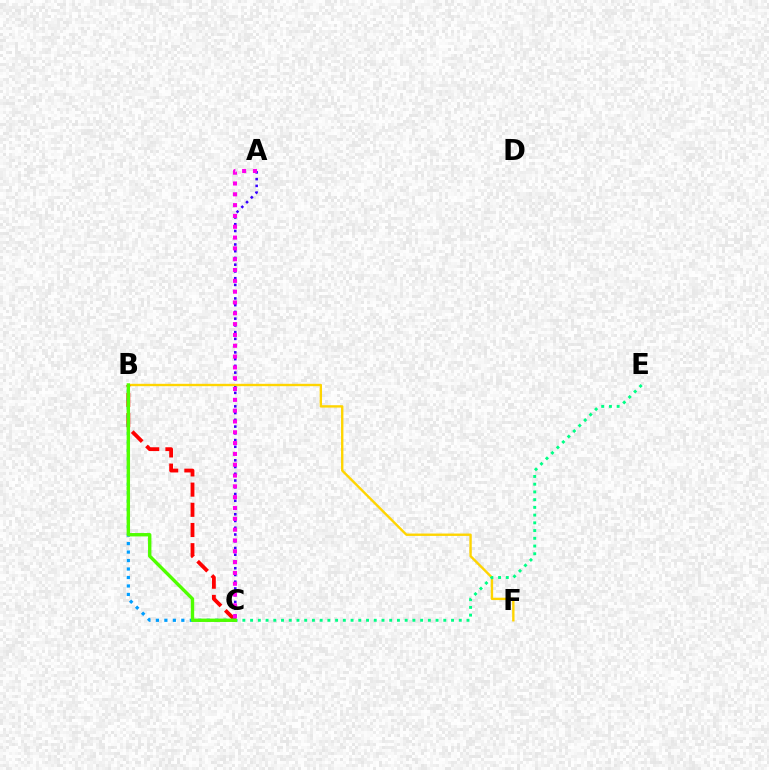{('A', 'C'): [{'color': '#3700ff', 'line_style': 'dotted', 'thickness': 1.83}, {'color': '#ff00ed', 'line_style': 'dotted', 'thickness': 2.94}], ('B', 'F'): [{'color': '#ffd500', 'line_style': 'solid', 'thickness': 1.71}], ('B', 'C'): [{'color': '#ff0000', 'line_style': 'dashed', 'thickness': 2.74}, {'color': '#009eff', 'line_style': 'dotted', 'thickness': 2.3}, {'color': '#4fff00', 'line_style': 'solid', 'thickness': 2.43}], ('C', 'E'): [{'color': '#00ff86', 'line_style': 'dotted', 'thickness': 2.1}]}